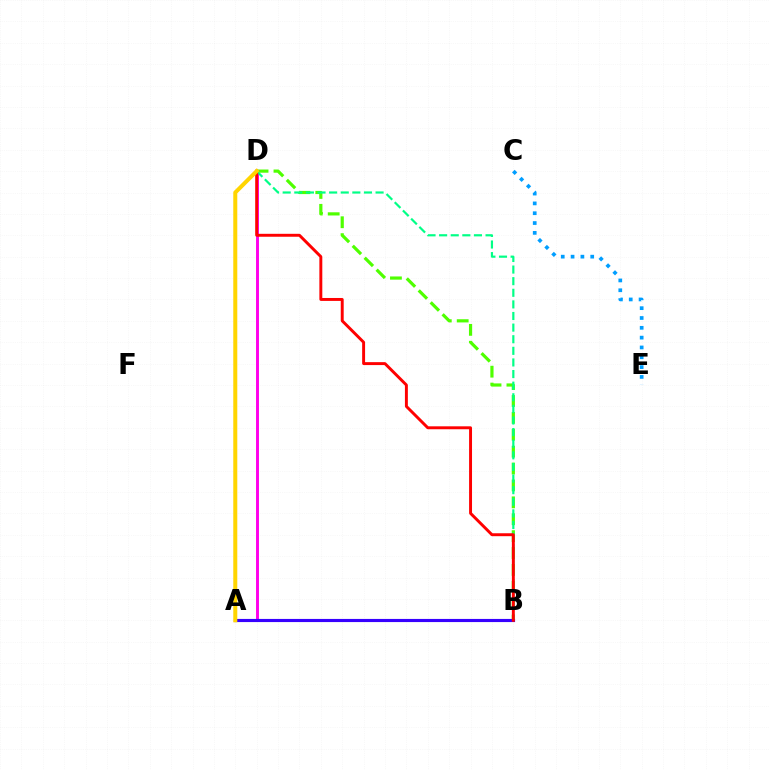{('A', 'D'): [{'color': '#ff00ed', 'line_style': 'solid', 'thickness': 2.11}, {'color': '#ffd500', 'line_style': 'solid', 'thickness': 2.89}], ('B', 'D'): [{'color': '#4fff00', 'line_style': 'dashed', 'thickness': 2.3}, {'color': '#00ff86', 'line_style': 'dashed', 'thickness': 1.58}, {'color': '#ff0000', 'line_style': 'solid', 'thickness': 2.11}], ('A', 'B'): [{'color': '#3700ff', 'line_style': 'solid', 'thickness': 2.26}], ('C', 'E'): [{'color': '#009eff', 'line_style': 'dotted', 'thickness': 2.67}]}